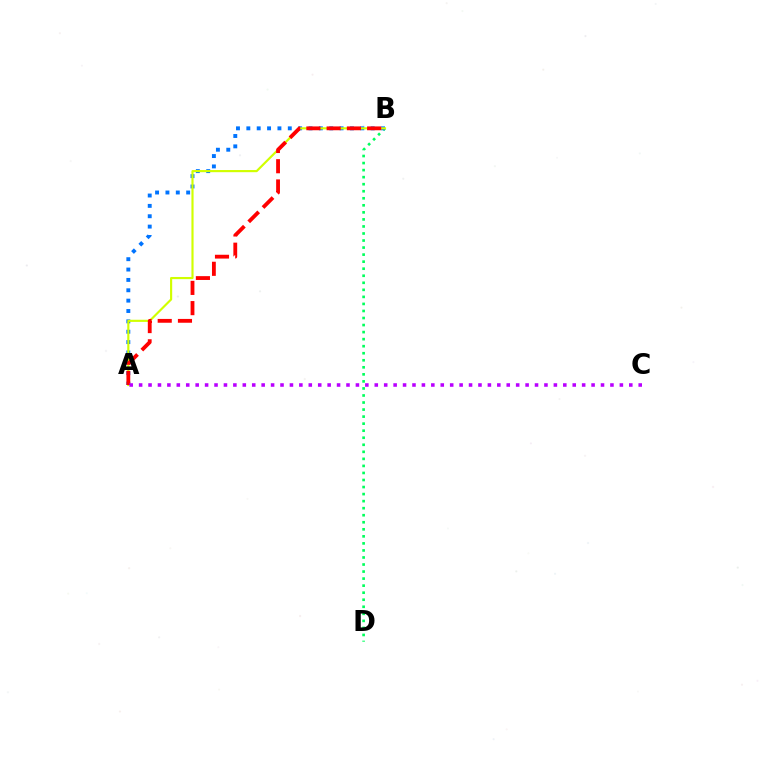{('B', 'D'): [{'color': '#00ff5c', 'line_style': 'dotted', 'thickness': 1.91}], ('A', 'B'): [{'color': '#0074ff', 'line_style': 'dotted', 'thickness': 2.82}, {'color': '#d1ff00', 'line_style': 'solid', 'thickness': 1.55}, {'color': '#ff0000', 'line_style': 'dashed', 'thickness': 2.75}], ('A', 'C'): [{'color': '#b900ff', 'line_style': 'dotted', 'thickness': 2.56}]}